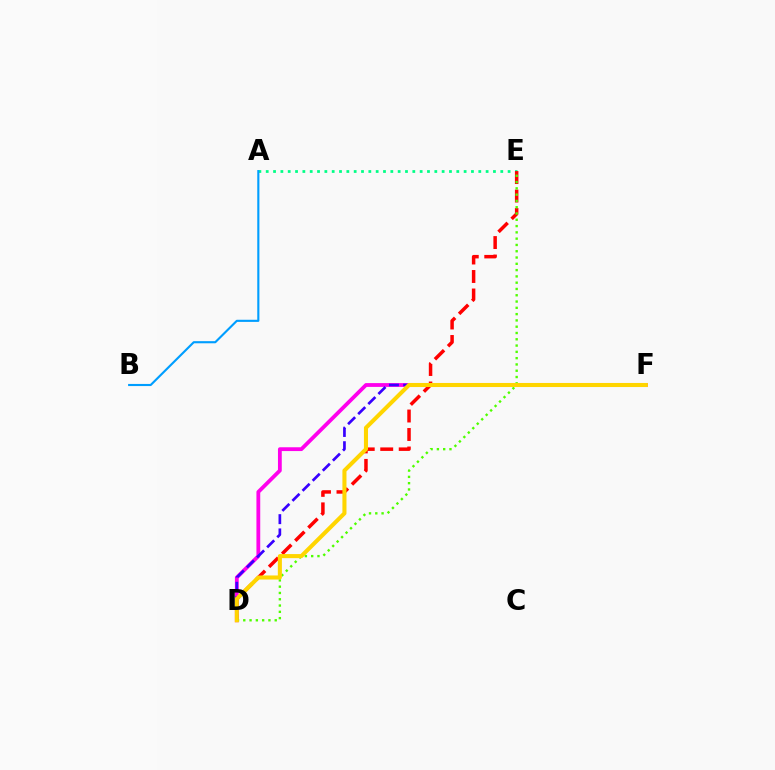{('A', 'E'): [{'color': '#00ff86', 'line_style': 'dotted', 'thickness': 1.99}], ('D', 'E'): [{'color': '#ff0000', 'line_style': 'dashed', 'thickness': 2.51}, {'color': '#4fff00', 'line_style': 'dotted', 'thickness': 1.71}], ('D', 'F'): [{'color': '#ff00ed', 'line_style': 'solid', 'thickness': 2.74}, {'color': '#3700ff', 'line_style': 'dashed', 'thickness': 1.94}, {'color': '#ffd500', 'line_style': 'solid', 'thickness': 2.93}], ('A', 'B'): [{'color': '#009eff', 'line_style': 'solid', 'thickness': 1.53}]}